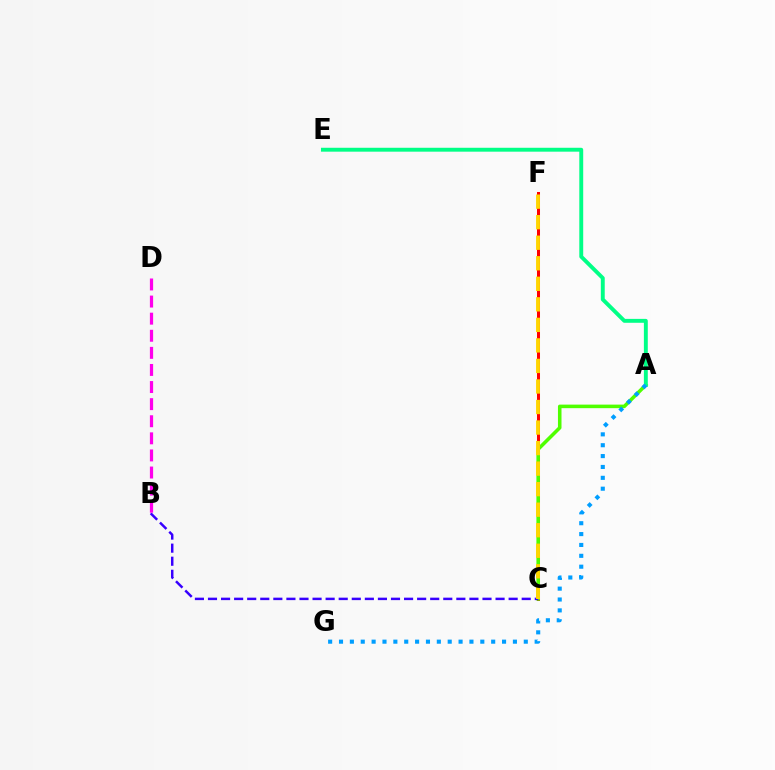{('C', 'F'): [{'color': '#ff0000', 'line_style': 'solid', 'thickness': 2.17}, {'color': '#ffd500', 'line_style': 'dashed', 'thickness': 2.79}], ('A', 'C'): [{'color': '#4fff00', 'line_style': 'solid', 'thickness': 2.56}], ('A', 'E'): [{'color': '#00ff86', 'line_style': 'solid', 'thickness': 2.81}], ('B', 'C'): [{'color': '#3700ff', 'line_style': 'dashed', 'thickness': 1.78}], ('B', 'D'): [{'color': '#ff00ed', 'line_style': 'dashed', 'thickness': 2.32}], ('A', 'G'): [{'color': '#009eff', 'line_style': 'dotted', 'thickness': 2.95}]}